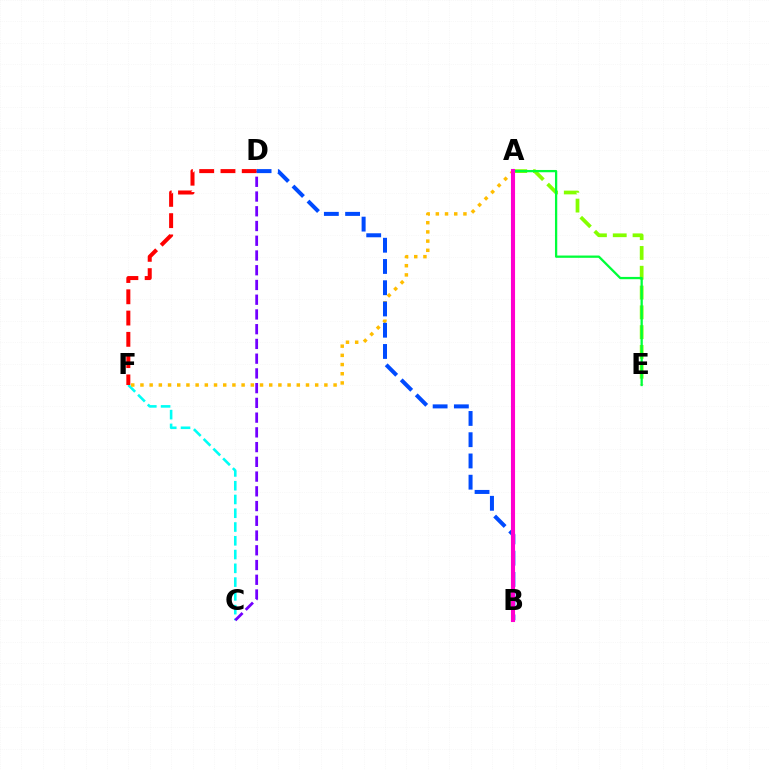{('C', 'F'): [{'color': '#00fff6', 'line_style': 'dashed', 'thickness': 1.87}], ('A', 'F'): [{'color': '#ffbd00', 'line_style': 'dotted', 'thickness': 2.5}], ('C', 'D'): [{'color': '#7200ff', 'line_style': 'dashed', 'thickness': 2.0}], ('D', 'F'): [{'color': '#ff0000', 'line_style': 'dashed', 'thickness': 2.89}], ('A', 'E'): [{'color': '#84ff00', 'line_style': 'dashed', 'thickness': 2.69}, {'color': '#00ff39', 'line_style': 'solid', 'thickness': 1.65}], ('B', 'D'): [{'color': '#004bff', 'line_style': 'dashed', 'thickness': 2.89}], ('A', 'B'): [{'color': '#ff00cf', 'line_style': 'solid', 'thickness': 2.95}]}